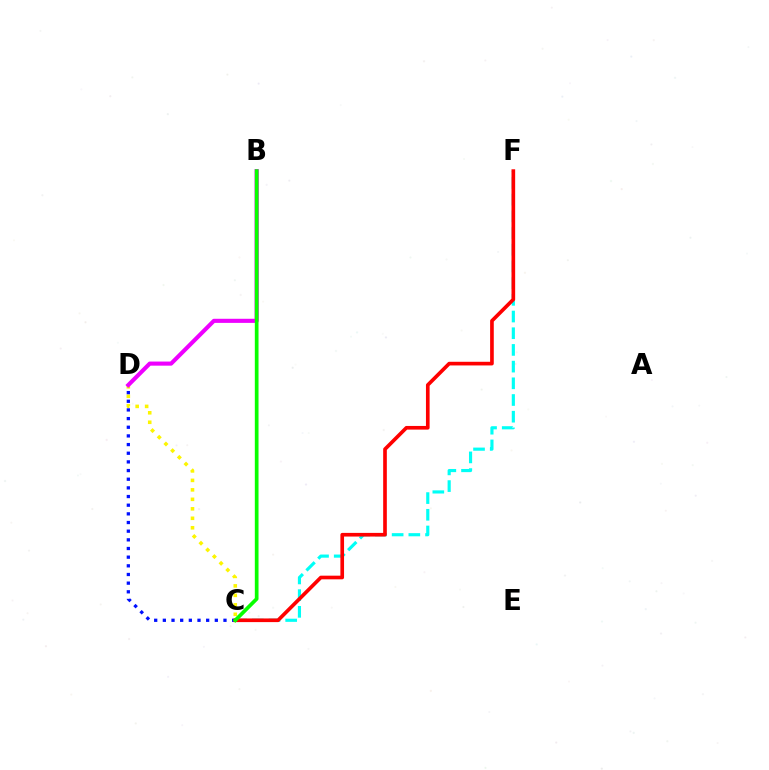{('C', 'D'): [{'color': '#fcf500', 'line_style': 'dotted', 'thickness': 2.58}, {'color': '#0010ff', 'line_style': 'dotted', 'thickness': 2.35}], ('B', 'D'): [{'color': '#ee00ff', 'line_style': 'solid', 'thickness': 2.95}], ('C', 'F'): [{'color': '#00fff6', 'line_style': 'dashed', 'thickness': 2.27}, {'color': '#ff0000', 'line_style': 'solid', 'thickness': 2.63}], ('B', 'C'): [{'color': '#08ff00', 'line_style': 'solid', 'thickness': 2.67}]}